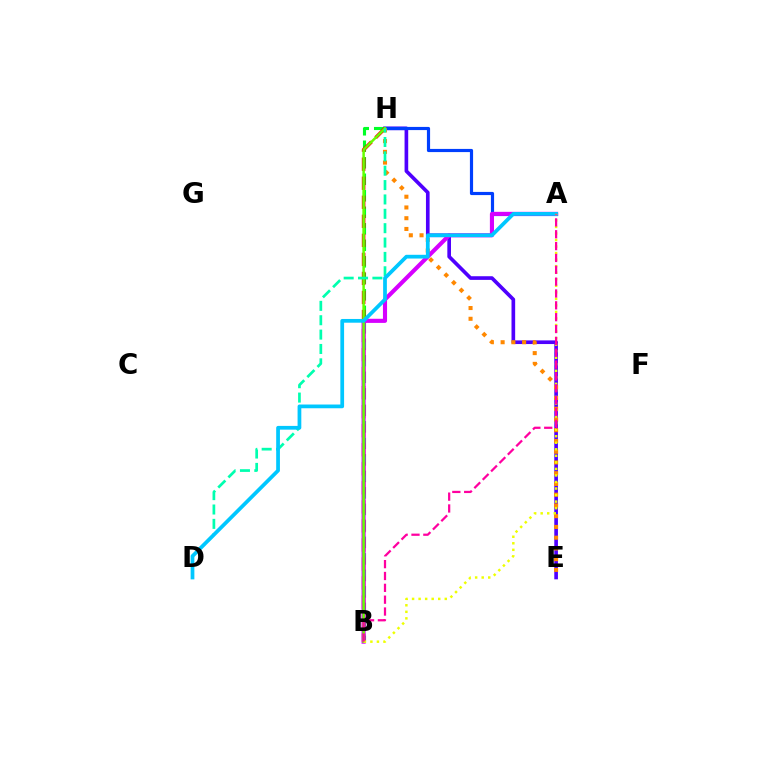{('E', 'H'): [{'color': '#4f00ff', 'line_style': 'solid', 'thickness': 2.63}, {'color': '#ff8800', 'line_style': 'dotted', 'thickness': 2.92}], ('A', 'H'): [{'color': '#003fff', 'line_style': 'solid', 'thickness': 2.28}], ('B', 'H'): [{'color': '#00ff27', 'line_style': 'dashed', 'thickness': 2.24}, {'color': '#ff0000', 'line_style': 'dashed', 'thickness': 2.59}, {'color': '#66ff00', 'line_style': 'solid', 'thickness': 1.8}], ('A', 'B'): [{'color': '#d600ff', 'line_style': 'solid', 'thickness': 2.97}, {'color': '#eeff00', 'line_style': 'dotted', 'thickness': 1.78}, {'color': '#ff00a0', 'line_style': 'dashed', 'thickness': 1.61}], ('D', 'H'): [{'color': '#00ffaf', 'line_style': 'dashed', 'thickness': 1.95}], ('A', 'D'): [{'color': '#00c7ff', 'line_style': 'solid', 'thickness': 2.69}]}